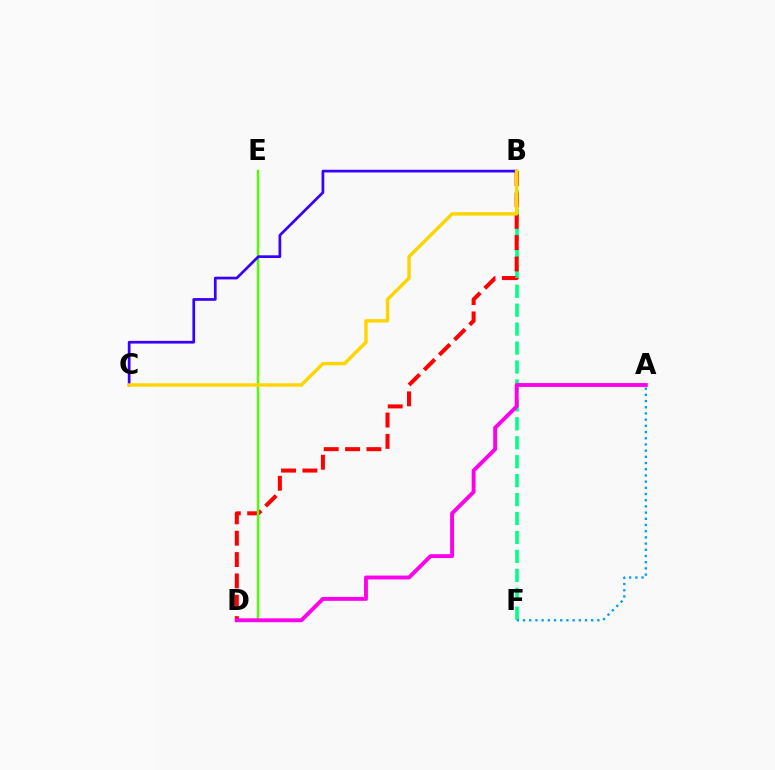{('B', 'F'): [{'color': '#00ff86', 'line_style': 'dashed', 'thickness': 2.57}], ('B', 'D'): [{'color': '#ff0000', 'line_style': 'dashed', 'thickness': 2.9}], ('A', 'F'): [{'color': '#009eff', 'line_style': 'dotted', 'thickness': 1.68}], ('D', 'E'): [{'color': '#4fff00', 'line_style': 'solid', 'thickness': 1.7}], ('B', 'C'): [{'color': '#3700ff', 'line_style': 'solid', 'thickness': 1.95}, {'color': '#ffd500', 'line_style': 'solid', 'thickness': 2.47}], ('A', 'D'): [{'color': '#ff00ed', 'line_style': 'solid', 'thickness': 2.8}]}